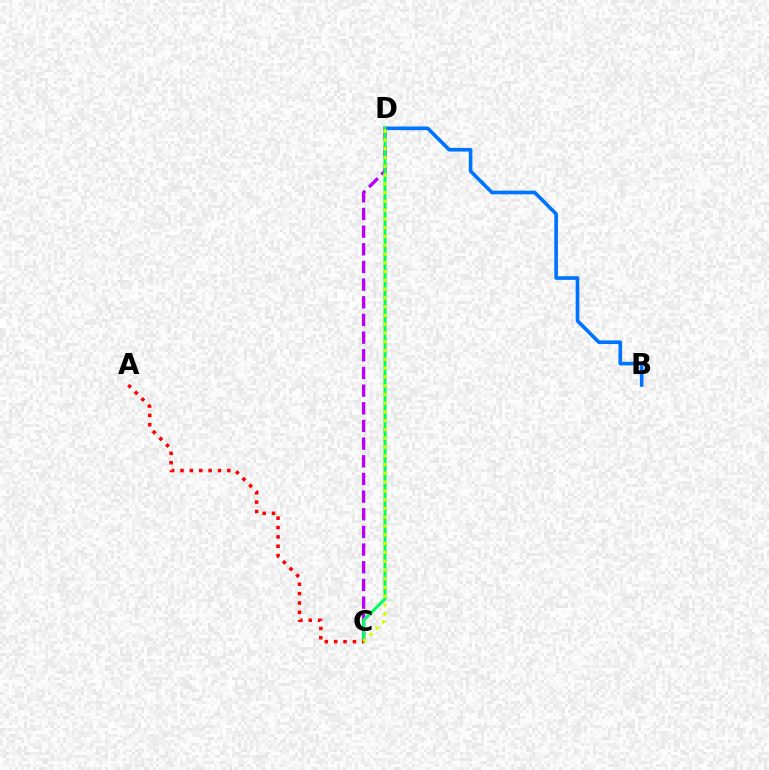{('B', 'D'): [{'color': '#0074ff', 'line_style': 'solid', 'thickness': 2.63}], ('C', 'D'): [{'color': '#b900ff', 'line_style': 'dashed', 'thickness': 2.4}, {'color': '#00ff5c', 'line_style': 'solid', 'thickness': 2.21}, {'color': '#d1ff00', 'line_style': 'dotted', 'thickness': 2.38}], ('A', 'C'): [{'color': '#ff0000', 'line_style': 'dotted', 'thickness': 2.54}]}